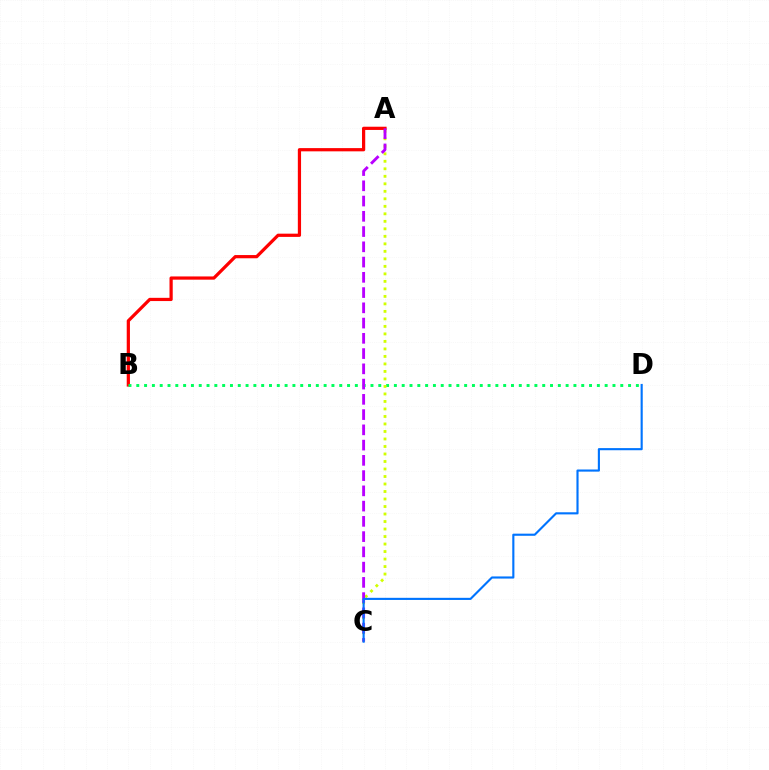{('A', 'B'): [{'color': '#ff0000', 'line_style': 'solid', 'thickness': 2.32}], ('B', 'D'): [{'color': '#00ff5c', 'line_style': 'dotted', 'thickness': 2.12}], ('A', 'C'): [{'color': '#d1ff00', 'line_style': 'dotted', 'thickness': 2.04}, {'color': '#b900ff', 'line_style': 'dashed', 'thickness': 2.07}], ('C', 'D'): [{'color': '#0074ff', 'line_style': 'solid', 'thickness': 1.53}]}